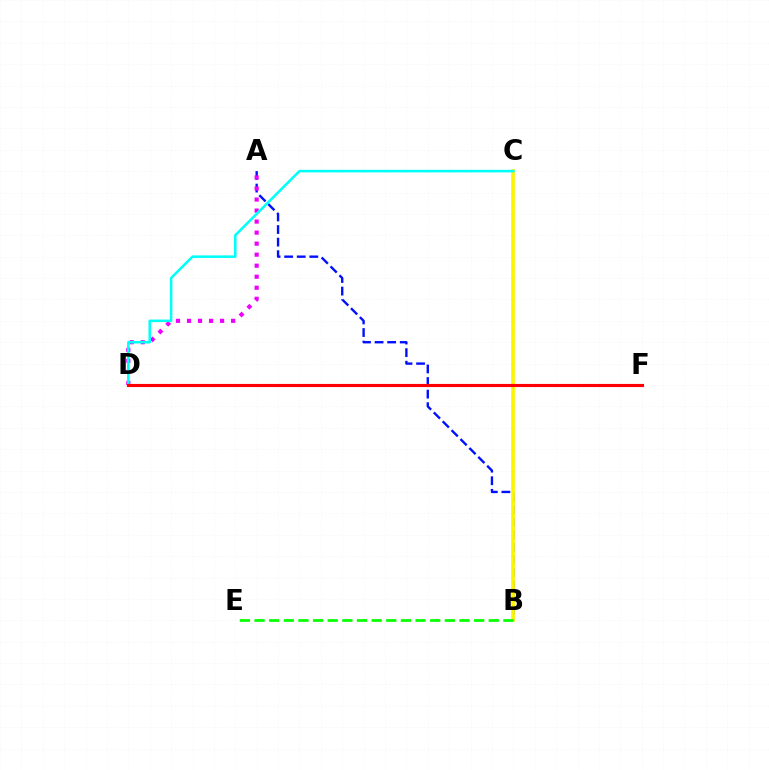{('A', 'B'): [{'color': '#0010ff', 'line_style': 'dashed', 'thickness': 1.71}], ('A', 'D'): [{'color': '#ee00ff', 'line_style': 'dotted', 'thickness': 3.0}], ('B', 'C'): [{'color': '#fcf500', 'line_style': 'solid', 'thickness': 2.64}], ('C', 'D'): [{'color': '#00fff6', 'line_style': 'solid', 'thickness': 1.84}], ('D', 'F'): [{'color': '#ff0000', 'line_style': 'solid', 'thickness': 2.25}], ('B', 'E'): [{'color': '#08ff00', 'line_style': 'dashed', 'thickness': 1.99}]}